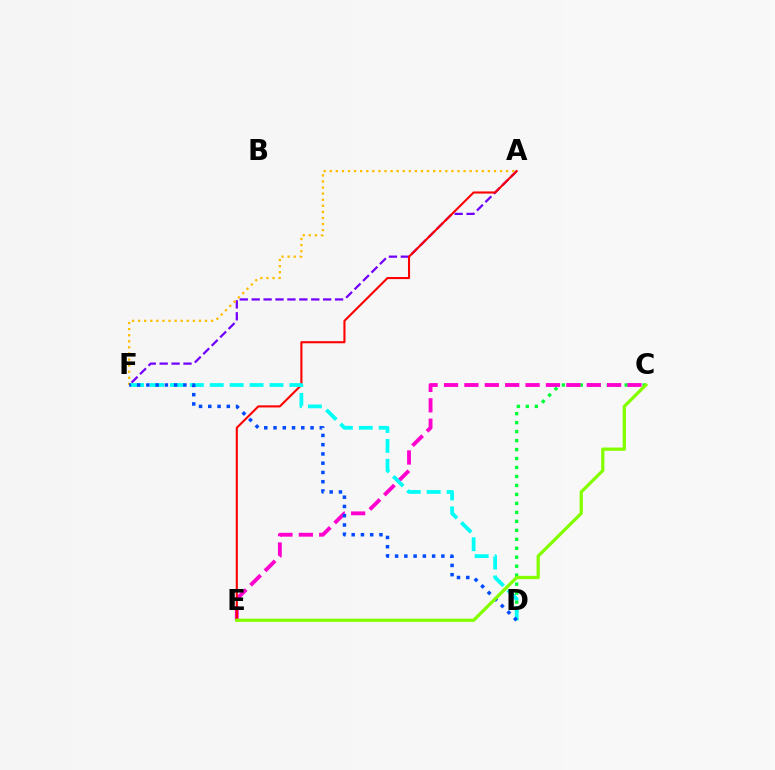{('C', 'D'): [{'color': '#00ff39', 'line_style': 'dotted', 'thickness': 2.44}], ('C', 'E'): [{'color': '#ff00cf', 'line_style': 'dashed', 'thickness': 2.77}, {'color': '#84ff00', 'line_style': 'solid', 'thickness': 2.35}], ('A', 'F'): [{'color': '#7200ff', 'line_style': 'dashed', 'thickness': 1.62}, {'color': '#ffbd00', 'line_style': 'dotted', 'thickness': 1.65}], ('A', 'E'): [{'color': '#ff0000', 'line_style': 'solid', 'thickness': 1.51}], ('D', 'F'): [{'color': '#00fff6', 'line_style': 'dashed', 'thickness': 2.71}, {'color': '#004bff', 'line_style': 'dotted', 'thickness': 2.51}]}